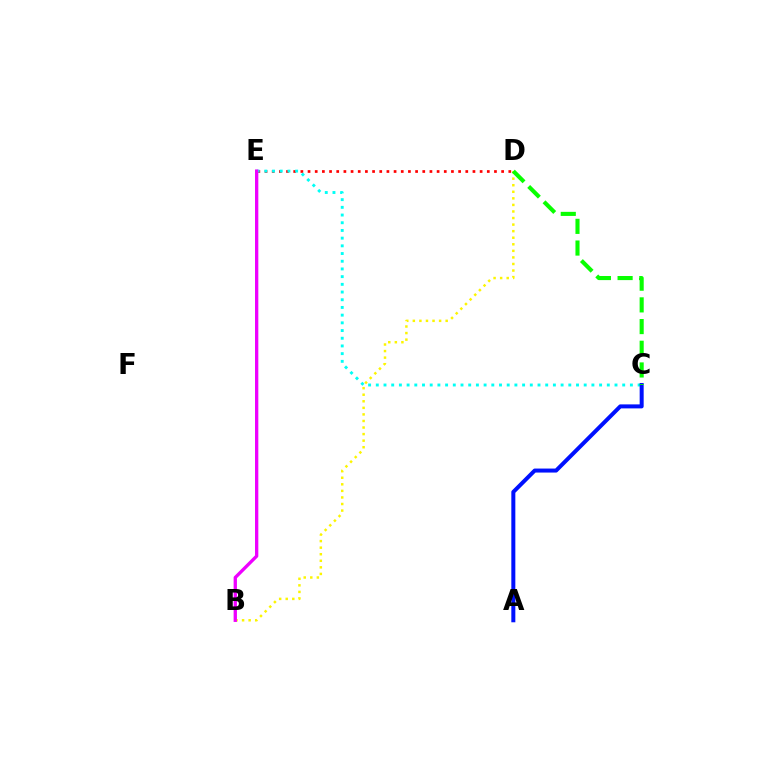{('D', 'E'): [{'color': '#ff0000', 'line_style': 'dotted', 'thickness': 1.95}], ('B', 'D'): [{'color': '#fcf500', 'line_style': 'dotted', 'thickness': 1.78}], ('C', 'E'): [{'color': '#00fff6', 'line_style': 'dotted', 'thickness': 2.09}], ('B', 'E'): [{'color': '#ee00ff', 'line_style': 'solid', 'thickness': 2.39}], ('A', 'C'): [{'color': '#0010ff', 'line_style': 'solid', 'thickness': 2.88}], ('C', 'D'): [{'color': '#08ff00', 'line_style': 'dashed', 'thickness': 2.95}]}